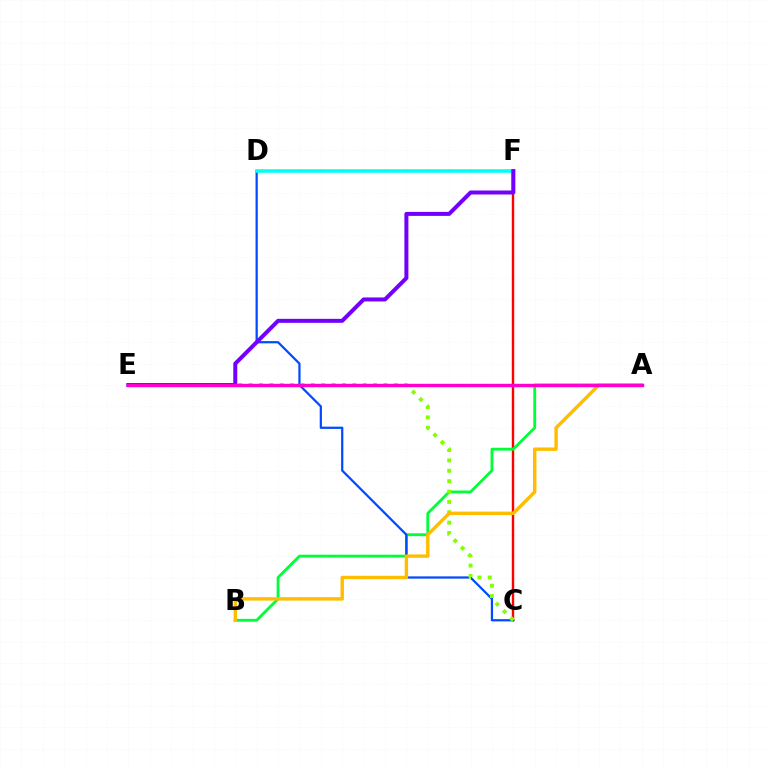{('C', 'F'): [{'color': '#ff0000', 'line_style': 'solid', 'thickness': 1.73}], ('A', 'B'): [{'color': '#00ff39', 'line_style': 'solid', 'thickness': 2.04}, {'color': '#ffbd00', 'line_style': 'solid', 'thickness': 2.46}], ('C', 'D'): [{'color': '#004bff', 'line_style': 'solid', 'thickness': 1.61}], ('C', 'E'): [{'color': '#84ff00', 'line_style': 'dotted', 'thickness': 2.82}], ('D', 'F'): [{'color': '#00fff6', 'line_style': 'solid', 'thickness': 2.58}], ('E', 'F'): [{'color': '#7200ff', 'line_style': 'solid', 'thickness': 2.88}], ('A', 'E'): [{'color': '#ff00cf', 'line_style': 'solid', 'thickness': 2.46}]}